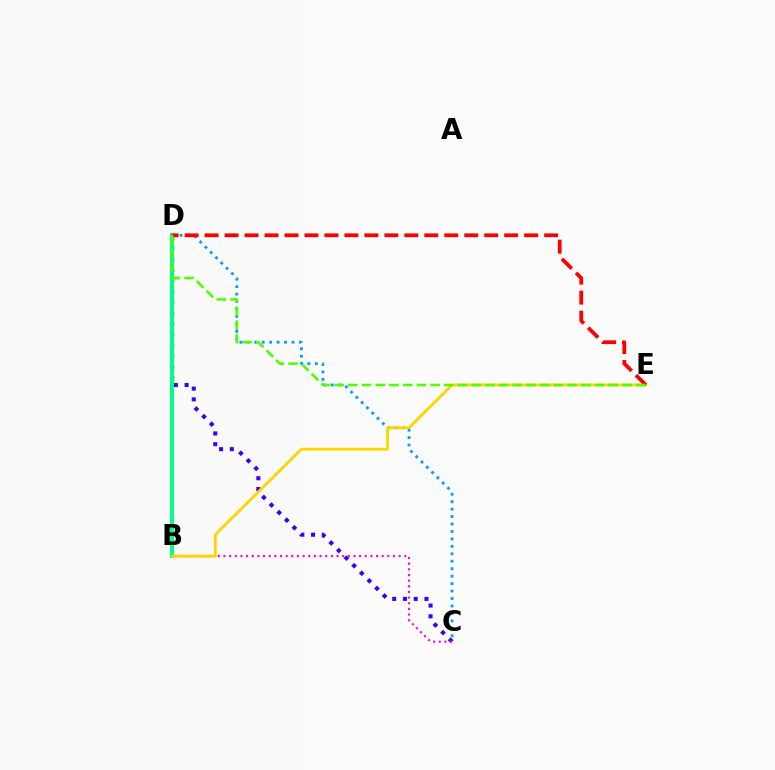{('C', 'D'): [{'color': '#009eff', 'line_style': 'dotted', 'thickness': 2.02}, {'color': '#3700ff', 'line_style': 'dotted', 'thickness': 2.92}], ('B', 'C'): [{'color': '#ff00ed', 'line_style': 'dotted', 'thickness': 1.54}], ('B', 'D'): [{'color': '#00ff86', 'line_style': 'solid', 'thickness': 2.9}], ('B', 'E'): [{'color': '#ffd500', 'line_style': 'solid', 'thickness': 2.05}], ('D', 'E'): [{'color': '#ff0000', 'line_style': 'dashed', 'thickness': 2.71}, {'color': '#4fff00', 'line_style': 'dashed', 'thickness': 1.86}]}